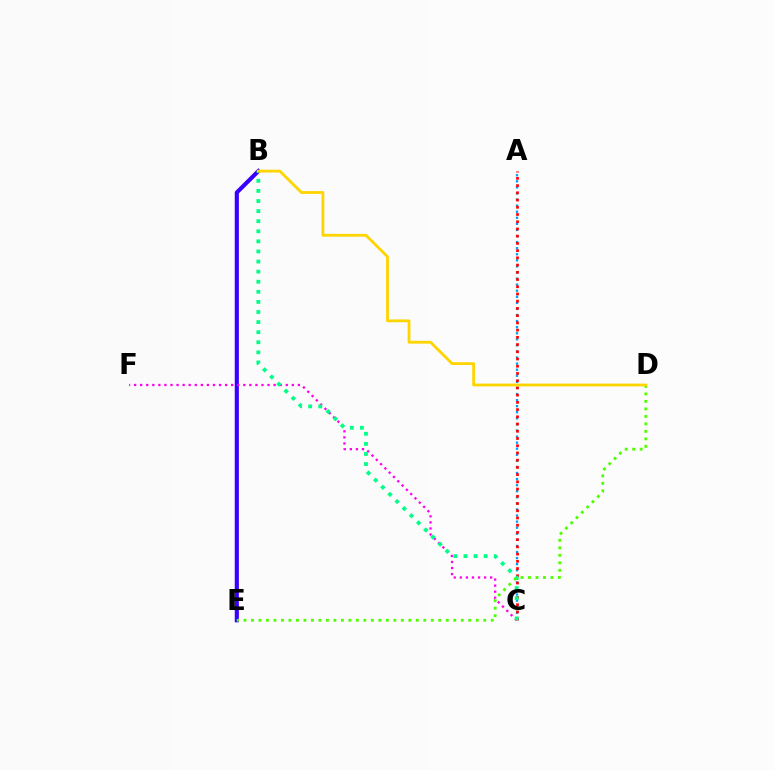{('A', 'C'): [{'color': '#009eff', 'line_style': 'dotted', 'thickness': 1.65}, {'color': '#ff0000', 'line_style': 'dotted', 'thickness': 1.96}], ('B', 'E'): [{'color': '#3700ff', 'line_style': 'solid', 'thickness': 2.97}], ('C', 'F'): [{'color': '#ff00ed', 'line_style': 'dotted', 'thickness': 1.65}], ('B', 'C'): [{'color': '#00ff86', 'line_style': 'dotted', 'thickness': 2.74}], ('D', 'E'): [{'color': '#4fff00', 'line_style': 'dotted', 'thickness': 2.04}], ('B', 'D'): [{'color': '#ffd500', 'line_style': 'solid', 'thickness': 2.02}]}